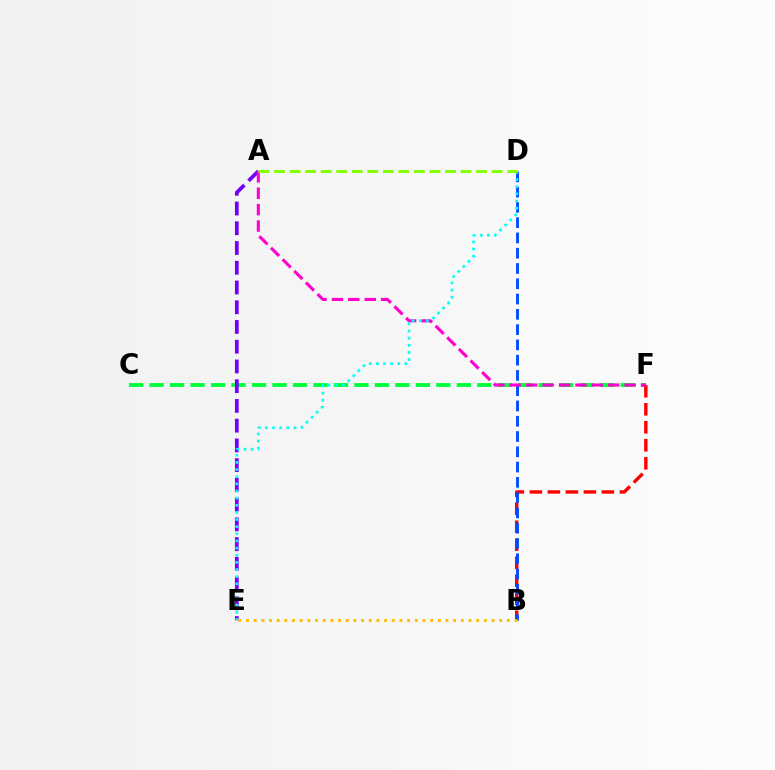{('C', 'F'): [{'color': '#00ff39', 'line_style': 'dashed', 'thickness': 2.78}], ('B', 'F'): [{'color': '#ff0000', 'line_style': 'dashed', 'thickness': 2.45}], ('B', 'D'): [{'color': '#004bff', 'line_style': 'dashed', 'thickness': 2.08}], ('A', 'E'): [{'color': '#7200ff', 'line_style': 'dashed', 'thickness': 2.68}], ('A', 'F'): [{'color': '#ff00cf', 'line_style': 'dashed', 'thickness': 2.23}], ('D', 'E'): [{'color': '#00fff6', 'line_style': 'dotted', 'thickness': 1.94}], ('A', 'D'): [{'color': '#84ff00', 'line_style': 'dashed', 'thickness': 2.11}], ('B', 'E'): [{'color': '#ffbd00', 'line_style': 'dotted', 'thickness': 2.08}]}